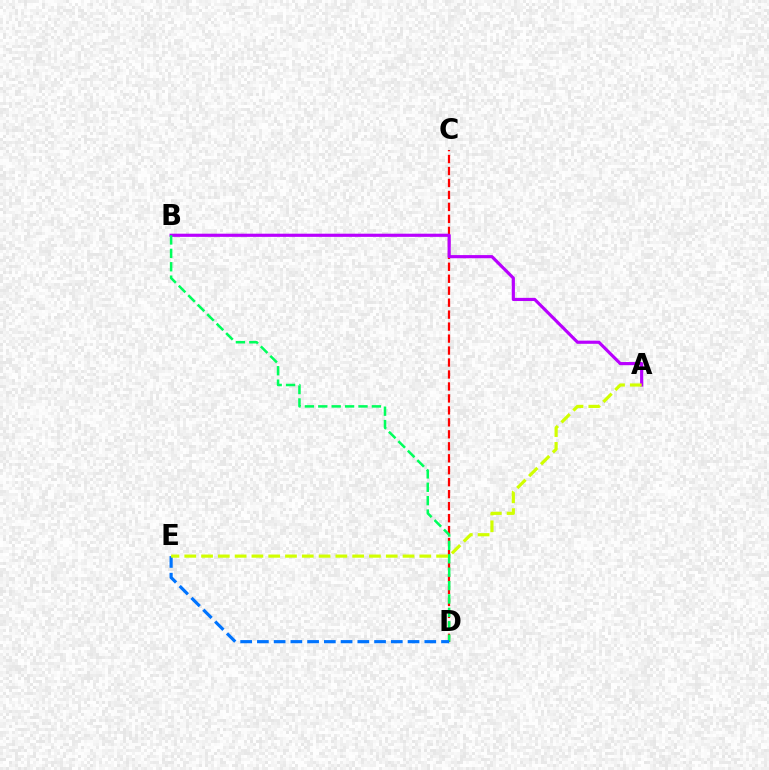{('C', 'D'): [{'color': '#ff0000', 'line_style': 'dashed', 'thickness': 1.63}], ('A', 'B'): [{'color': '#b900ff', 'line_style': 'solid', 'thickness': 2.28}], ('B', 'D'): [{'color': '#00ff5c', 'line_style': 'dashed', 'thickness': 1.82}], ('D', 'E'): [{'color': '#0074ff', 'line_style': 'dashed', 'thickness': 2.27}], ('A', 'E'): [{'color': '#d1ff00', 'line_style': 'dashed', 'thickness': 2.28}]}